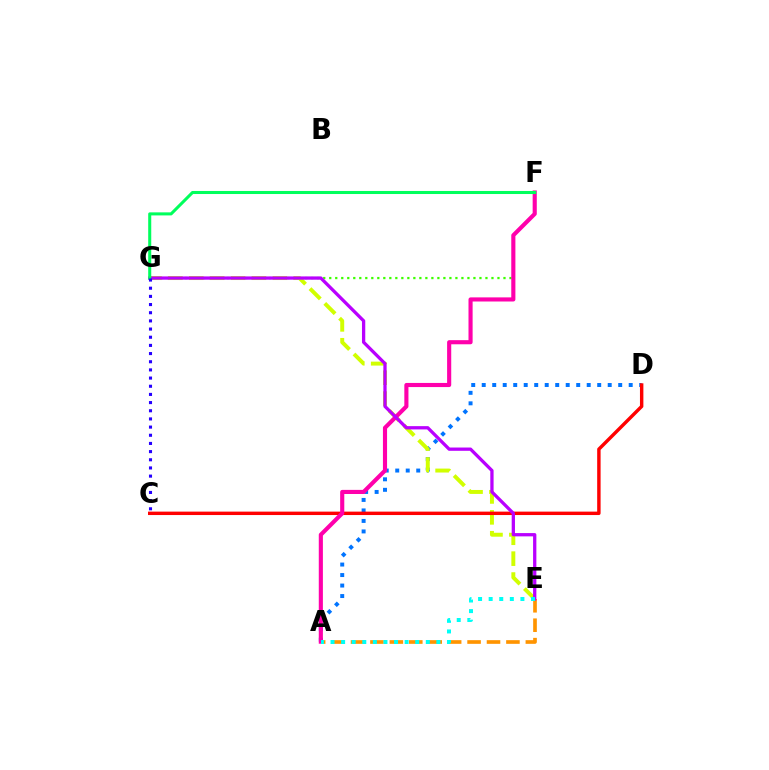{('A', 'D'): [{'color': '#0074ff', 'line_style': 'dotted', 'thickness': 2.85}], ('A', 'E'): [{'color': '#ff9400', 'line_style': 'dashed', 'thickness': 2.64}, {'color': '#00fff6', 'line_style': 'dotted', 'thickness': 2.88}], ('F', 'G'): [{'color': '#3dff00', 'line_style': 'dotted', 'thickness': 1.63}, {'color': '#00ff5c', 'line_style': 'solid', 'thickness': 2.19}], ('E', 'G'): [{'color': '#d1ff00', 'line_style': 'dashed', 'thickness': 2.84}, {'color': '#b900ff', 'line_style': 'solid', 'thickness': 2.36}], ('C', 'D'): [{'color': '#ff0000', 'line_style': 'solid', 'thickness': 2.46}], ('A', 'F'): [{'color': '#ff00ac', 'line_style': 'solid', 'thickness': 2.97}], ('C', 'G'): [{'color': '#2500ff', 'line_style': 'dotted', 'thickness': 2.22}]}